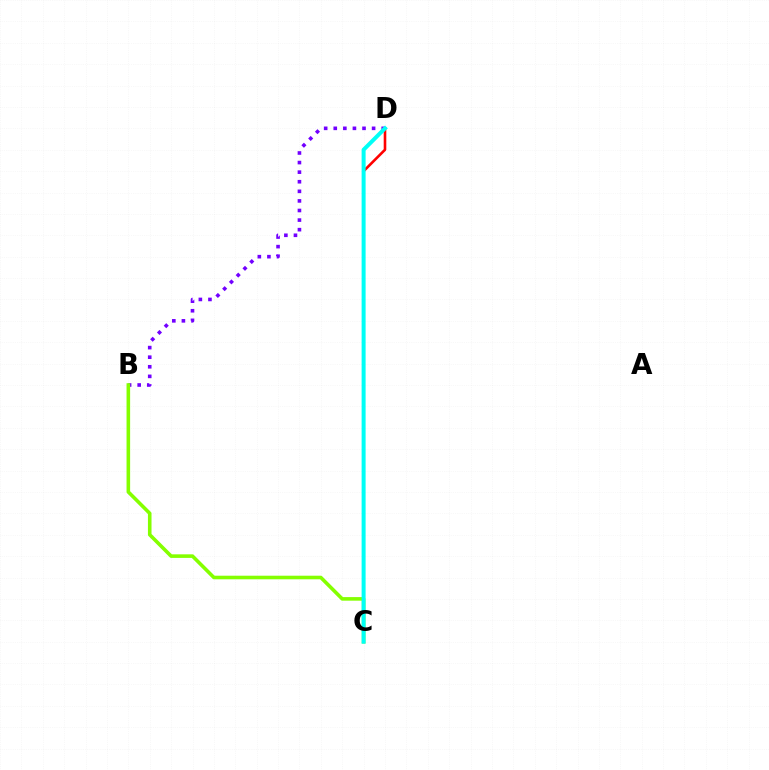{('C', 'D'): [{'color': '#ff0000', 'line_style': 'solid', 'thickness': 1.88}, {'color': '#00fff6', 'line_style': 'solid', 'thickness': 2.88}], ('B', 'D'): [{'color': '#7200ff', 'line_style': 'dotted', 'thickness': 2.6}], ('B', 'C'): [{'color': '#84ff00', 'line_style': 'solid', 'thickness': 2.58}]}